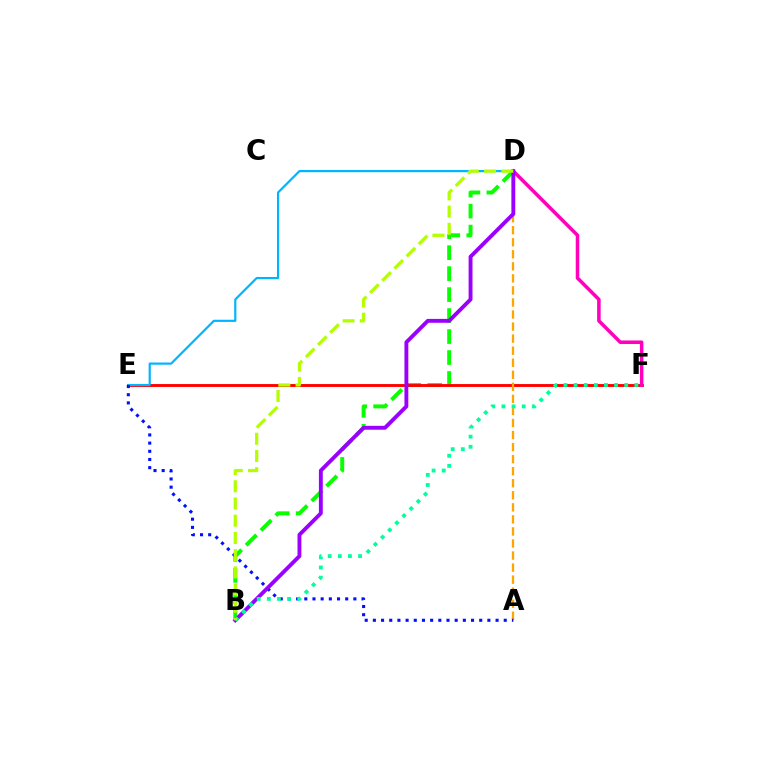{('B', 'D'): [{'color': '#08ff00', 'line_style': 'dashed', 'thickness': 2.85}, {'color': '#9b00ff', 'line_style': 'solid', 'thickness': 2.79}, {'color': '#b3ff00', 'line_style': 'dashed', 'thickness': 2.34}], ('E', 'F'): [{'color': '#ff0000', 'line_style': 'solid', 'thickness': 2.08}], ('D', 'F'): [{'color': '#ff00bd', 'line_style': 'solid', 'thickness': 2.54}], ('D', 'E'): [{'color': '#00b5ff', 'line_style': 'solid', 'thickness': 1.57}], ('A', 'D'): [{'color': '#ffa500', 'line_style': 'dashed', 'thickness': 1.64}], ('A', 'E'): [{'color': '#0010ff', 'line_style': 'dotted', 'thickness': 2.22}], ('B', 'F'): [{'color': '#00ff9d', 'line_style': 'dotted', 'thickness': 2.75}]}